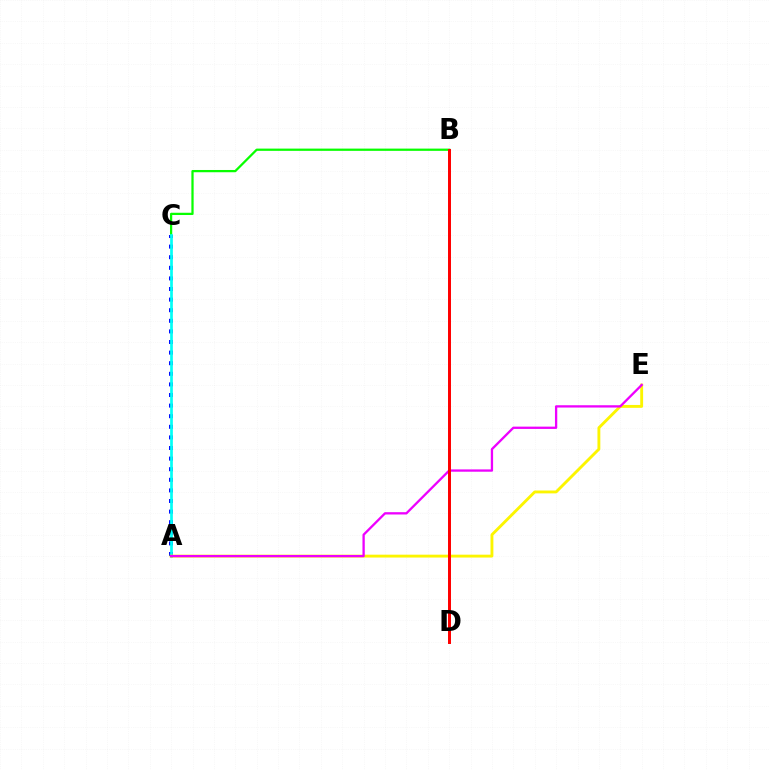{('A', 'C'): [{'color': '#0010ff', 'line_style': 'dotted', 'thickness': 2.88}, {'color': '#00fff6', 'line_style': 'solid', 'thickness': 1.95}], ('B', 'C'): [{'color': '#08ff00', 'line_style': 'solid', 'thickness': 1.62}], ('A', 'E'): [{'color': '#fcf500', 'line_style': 'solid', 'thickness': 2.07}, {'color': '#ee00ff', 'line_style': 'solid', 'thickness': 1.66}], ('B', 'D'): [{'color': '#ff0000', 'line_style': 'solid', 'thickness': 2.14}]}